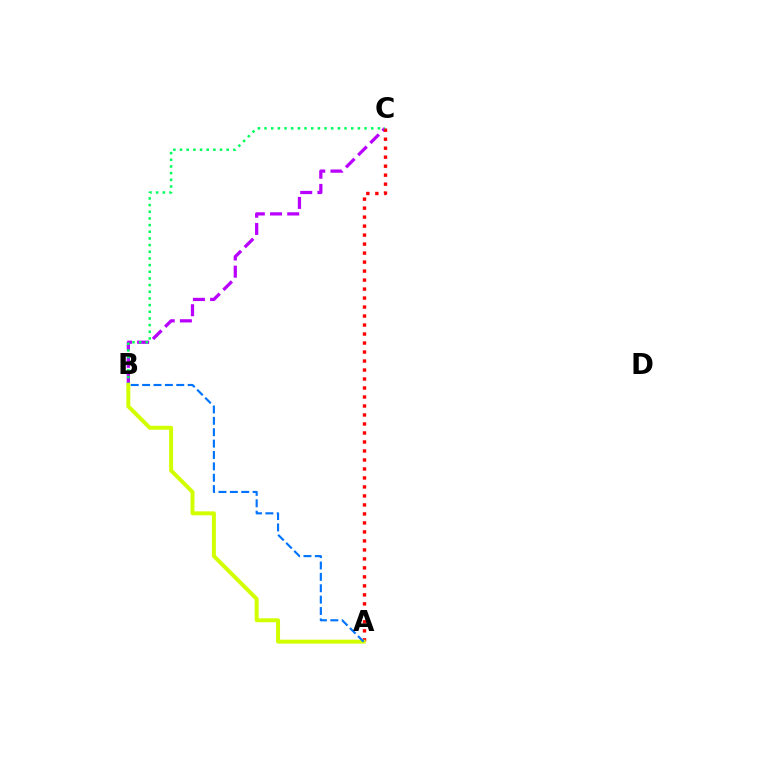{('B', 'C'): [{'color': '#b900ff', 'line_style': 'dashed', 'thickness': 2.34}, {'color': '#00ff5c', 'line_style': 'dotted', 'thickness': 1.81}], ('A', 'C'): [{'color': '#ff0000', 'line_style': 'dotted', 'thickness': 2.44}], ('A', 'B'): [{'color': '#d1ff00', 'line_style': 'solid', 'thickness': 2.85}, {'color': '#0074ff', 'line_style': 'dashed', 'thickness': 1.55}]}